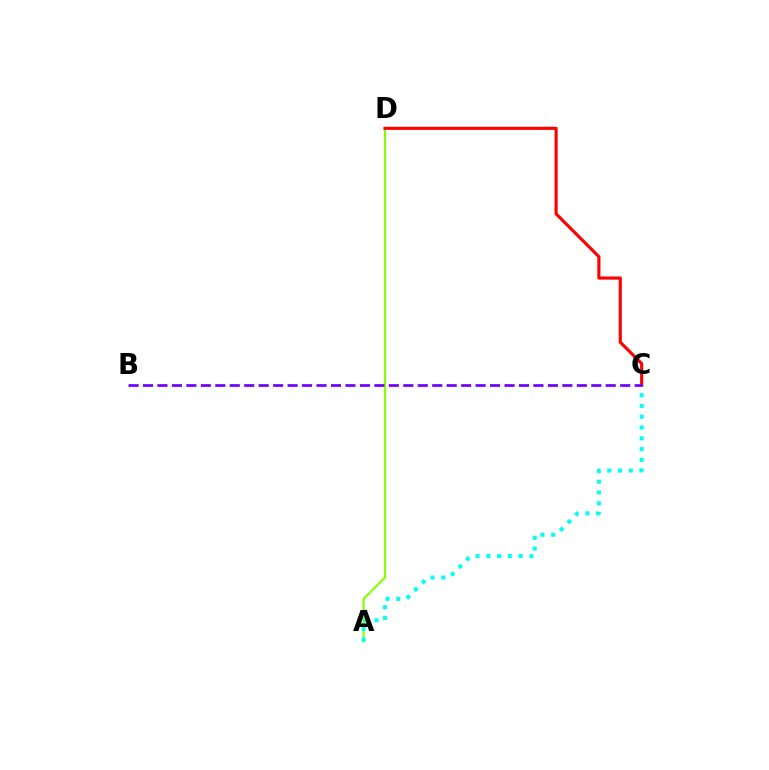{('A', 'D'): [{'color': '#84ff00', 'line_style': 'solid', 'thickness': 1.54}], ('A', 'C'): [{'color': '#00fff6', 'line_style': 'dotted', 'thickness': 2.93}], ('C', 'D'): [{'color': '#ff0000', 'line_style': 'solid', 'thickness': 2.25}], ('B', 'C'): [{'color': '#7200ff', 'line_style': 'dashed', 'thickness': 1.96}]}